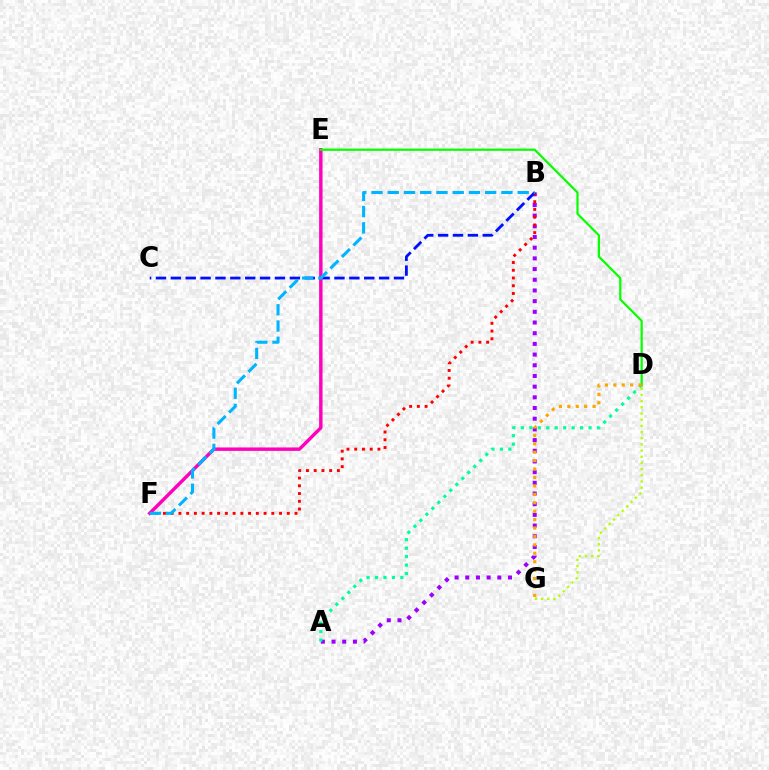{('A', 'B'): [{'color': '#9b00ff', 'line_style': 'dotted', 'thickness': 2.9}], ('A', 'D'): [{'color': '#00ff9d', 'line_style': 'dotted', 'thickness': 2.3}], ('B', 'F'): [{'color': '#ff0000', 'line_style': 'dotted', 'thickness': 2.1}, {'color': '#00b5ff', 'line_style': 'dashed', 'thickness': 2.21}], ('B', 'C'): [{'color': '#0010ff', 'line_style': 'dashed', 'thickness': 2.02}], ('E', 'F'): [{'color': '#ff00bd', 'line_style': 'solid', 'thickness': 2.46}], ('D', 'E'): [{'color': '#08ff00', 'line_style': 'solid', 'thickness': 1.6}], ('D', 'G'): [{'color': '#ffa500', 'line_style': 'dotted', 'thickness': 2.29}, {'color': '#b3ff00', 'line_style': 'dotted', 'thickness': 1.68}]}